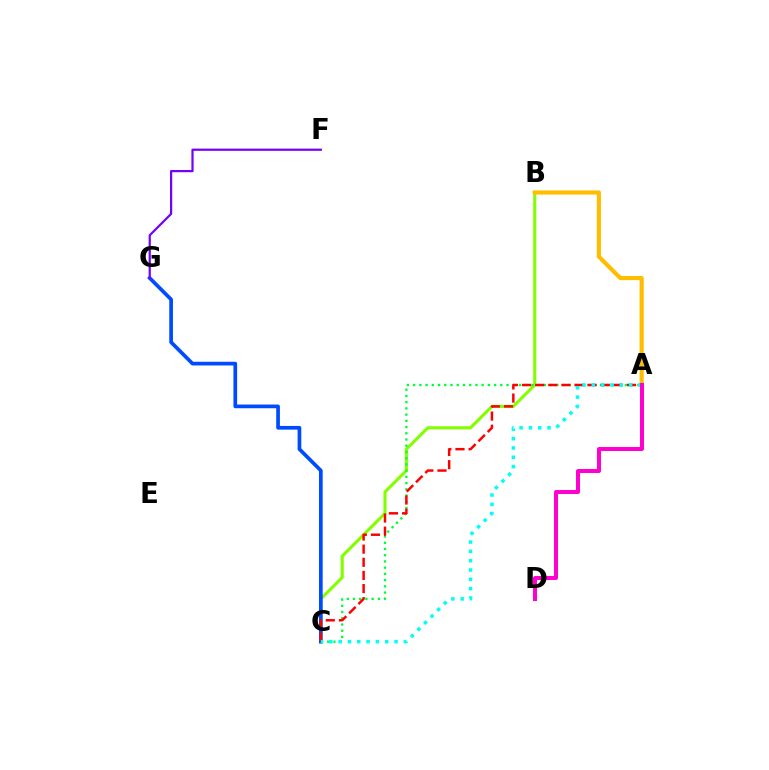{('B', 'C'): [{'color': '#84ff00', 'line_style': 'solid', 'thickness': 2.24}], ('A', 'B'): [{'color': '#ffbd00', 'line_style': 'solid', 'thickness': 2.98}], ('C', 'G'): [{'color': '#004bff', 'line_style': 'solid', 'thickness': 2.66}], ('A', 'C'): [{'color': '#00ff39', 'line_style': 'dotted', 'thickness': 1.69}, {'color': '#ff0000', 'line_style': 'dashed', 'thickness': 1.78}, {'color': '#00fff6', 'line_style': 'dotted', 'thickness': 2.53}], ('F', 'G'): [{'color': '#7200ff', 'line_style': 'solid', 'thickness': 1.59}], ('A', 'D'): [{'color': '#ff00cf', 'line_style': 'solid', 'thickness': 2.86}]}